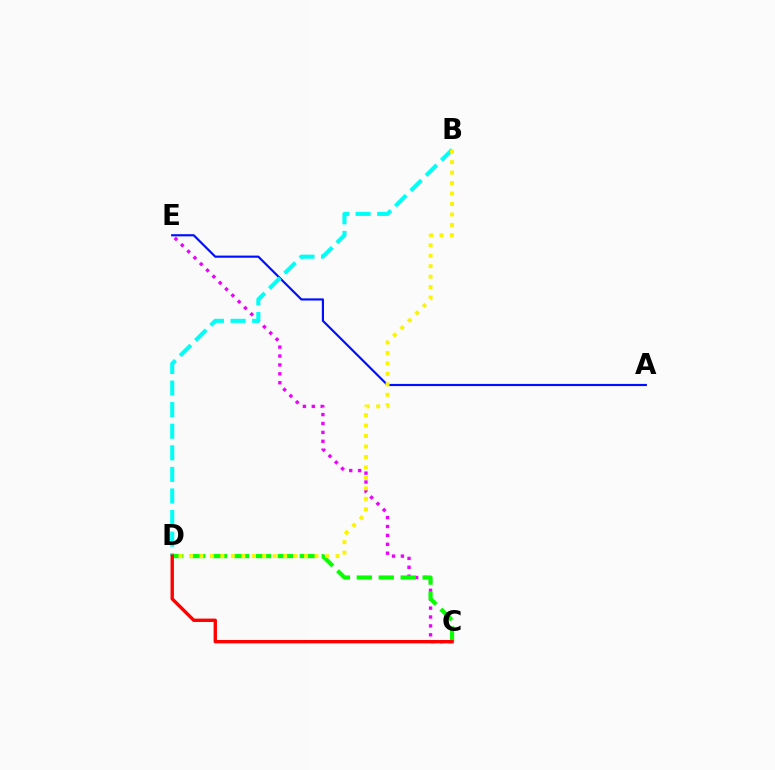{('A', 'E'): [{'color': '#0010ff', 'line_style': 'solid', 'thickness': 1.56}], ('C', 'E'): [{'color': '#ee00ff', 'line_style': 'dotted', 'thickness': 2.42}], ('B', 'D'): [{'color': '#00fff6', 'line_style': 'dashed', 'thickness': 2.93}, {'color': '#fcf500', 'line_style': 'dotted', 'thickness': 2.84}], ('C', 'D'): [{'color': '#08ff00', 'line_style': 'dashed', 'thickness': 2.98}, {'color': '#ff0000', 'line_style': 'solid', 'thickness': 2.43}]}